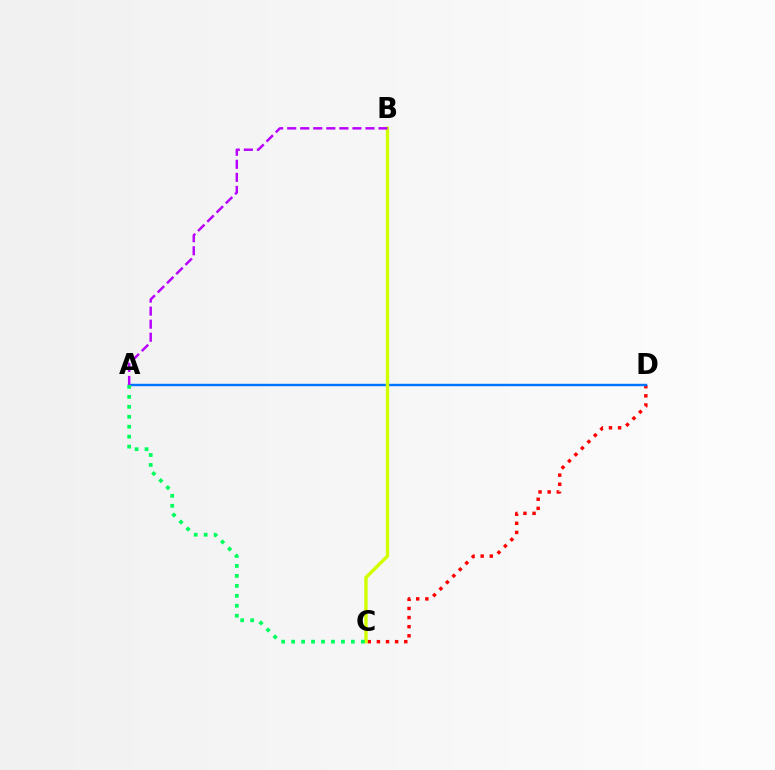{('C', 'D'): [{'color': '#ff0000', 'line_style': 'dotted', 'thickness': 2.48}], ('A', 'D'): [{'color': '#0074ff', 'line_style': 'solid', 'thickness': 1.74}], ('B', 'C'): [{'color': '#d1ff00', 'line_style': 'solid', 'thickness': 2.44}], ('A', 'B'): [{'color': '#b900ff', 'line_style': 'dashed', 'thickness': 1.77}], ('A', 'C'): [{'color': '#00ff5c', 'line_style': 'dotted', 'thickness': 2.71}]}